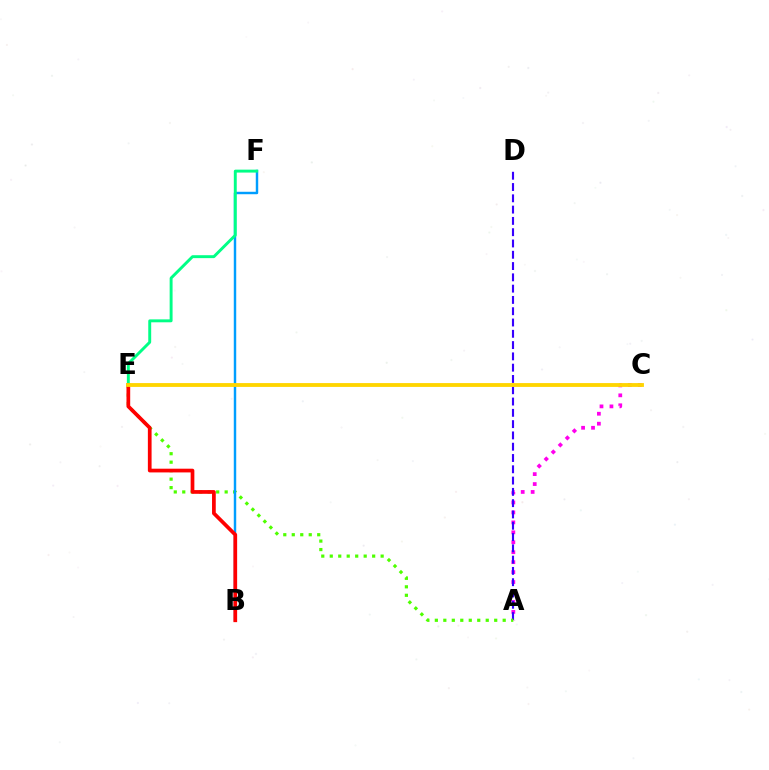{('A', 'C'): [{'color': '#ff00ed', 'line_style': 'dotted', 'thickness': 2.7}], ('A', 'D'): [{'color': '#3700ff', 'line_style': 'dashed', 'thickness': 1.53}], ('A', 'E'): [{'color': '#4fff00', 'line_style': 'dotted', 'thickness': 2.3}], ('B', 'F'): [{'color': '#009eff', 'line_style': 'solid', 'thickness': 1.76}], ('E', 'F'): [{'color': '#00ff86', 'line_style': 'solid', 'thickness': 2.11}], ('B', 'E'): [{'color': '#ff0000', 'line_style': 'solid', 'thickness': 2.68}], ('C', 'E'): [{'color': '#ffd500', 'line_style': 'solid', 'thickness': 2.76}]}